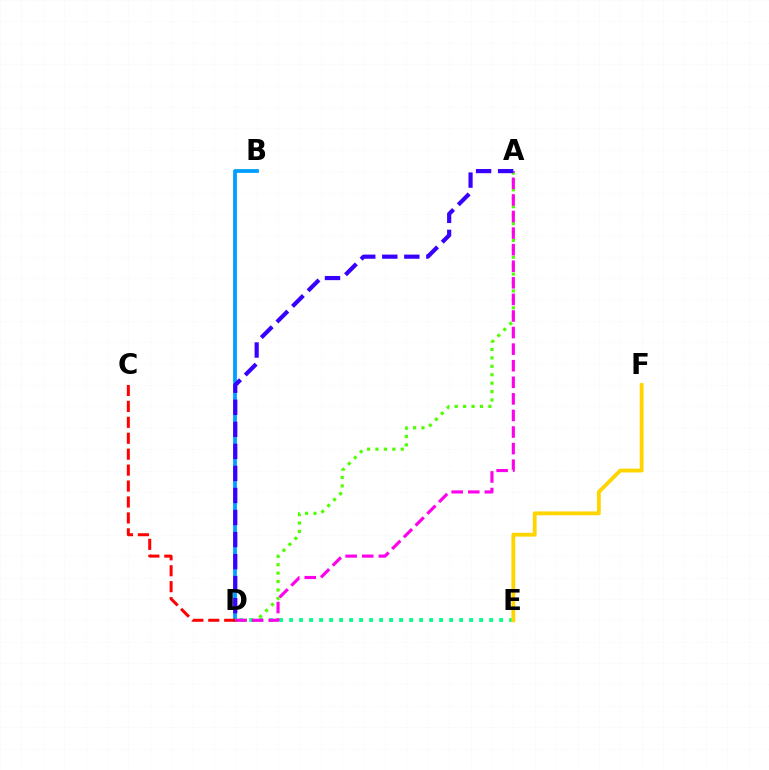{('B', 'D'): [{'color': '#009eff', 'line_style': 'solid', 'thickness': 2.72}], ('D', 'E'): [{'color': '#00ff86', 'line_style': 'dotted', 'thickness': 2.72}], ('E', 'F'): [{'color': '#ffd500', 'line_style': 'solid', 'thickness': 2.76}], ('A', 'D'): [{'color': '#4fff00', 'line_style': 'dotted', 'thickness': 2.29}, {'color': '#ff00ed', 'line_style': 'dashed', 'thickness': 2.25}, {'color': '#3700ff', 'line_style': 'dashed', 'thickness': 2.99}], ('C', 'D'): [{'color': '#ff0000', 'line_style': 'dashed', 'thickness': 2.16}]}